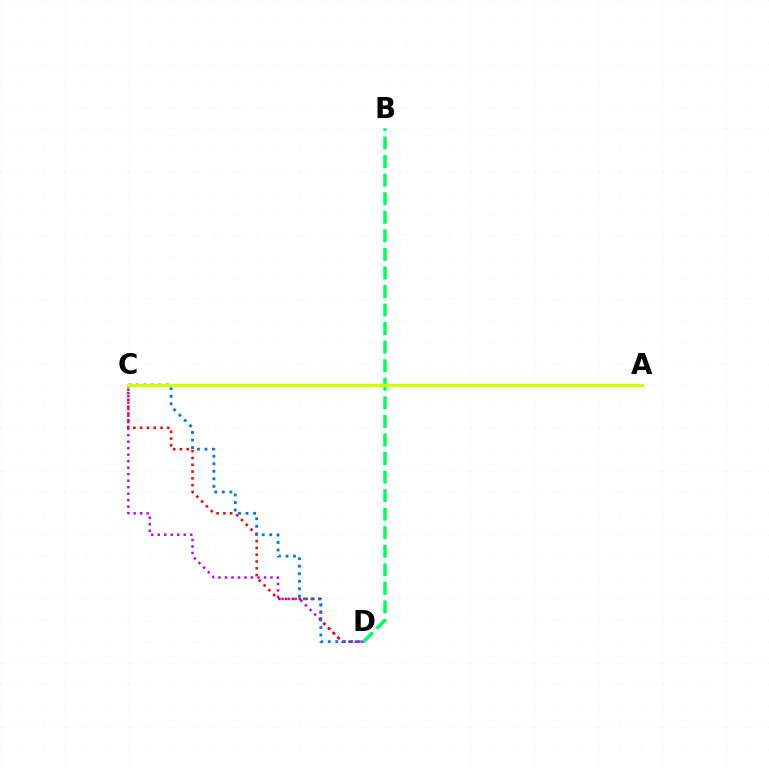{('C', 'D'): [{'color': '#b900ff', 'line_style': 'dotted', 'thickness': 1.77}, {'color': '#ff0000', 'line_style': 'dotted', 'thickness': 1.85}, {'color': '#0074ff', 'line_style': 'dotted', 'thickness': 2.04}], ('B', 'D'): [{'color': '#00ff5c', 'line_style': 'dashed', 'thickness': 2.52}], ('A', 'C'): [{'color': '#d1ff00', 'line_style': 'solid', 'thickness': 2.41}]}